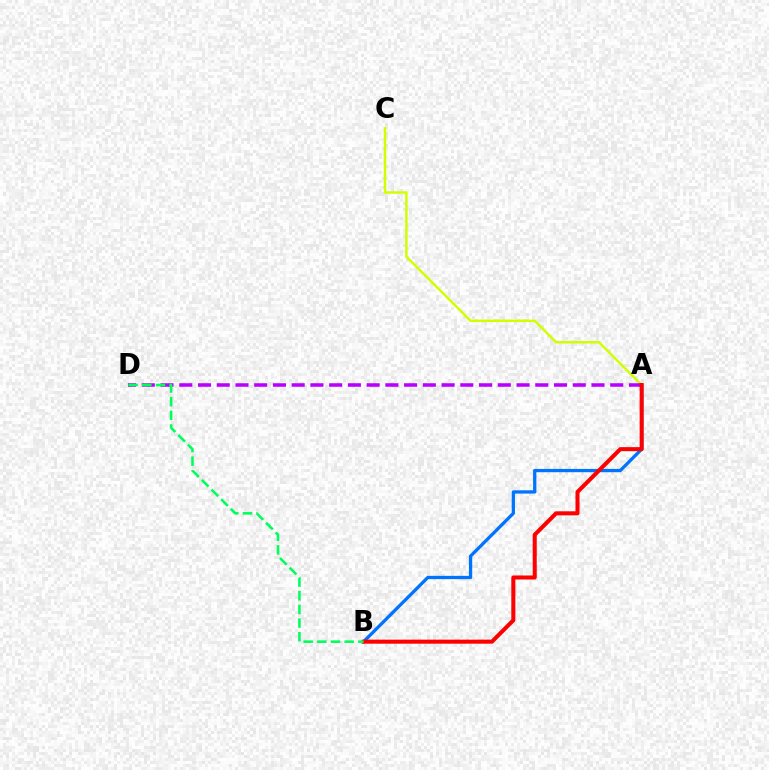{('A', 'C'): [{'color': '#d1ff00', 'line_style': 'solid', 'thickness': 1.77}], ('A', 'D'): [{'color': '#b900ff', 'line_style': 'dashed', 'thickness': 2.55}], ('A', 'B'): [{'color': '#0074ff', 'line_style': 'solid', 'thickness': 2.37}, {'color': '#ff0000', 'line_style': 'solid', 'thickness': 2.92}], ('B', 'D'): [{'color': '#00ff5c', 'line_style': 'dashed', 'thickness': 1.86}]}